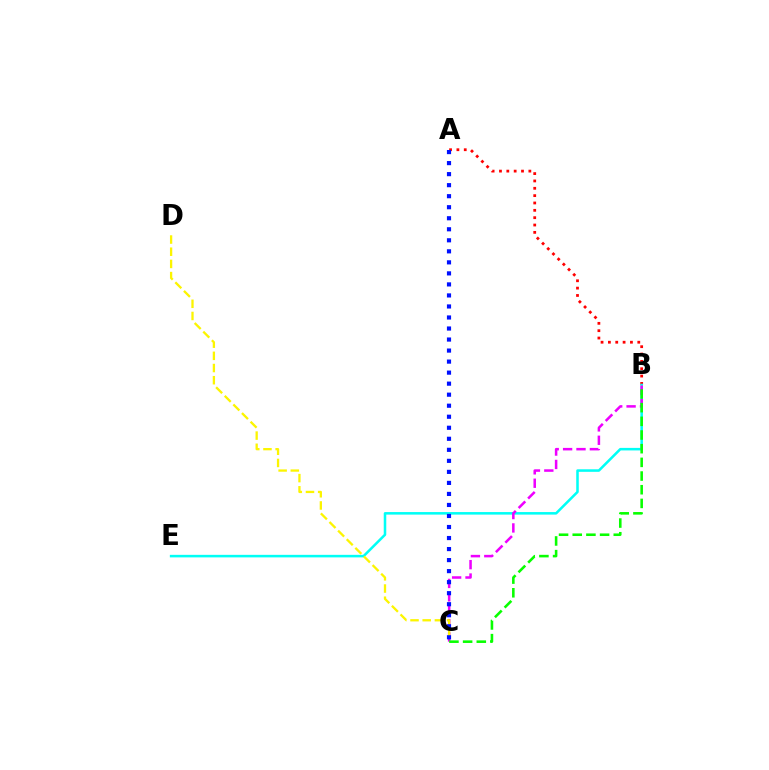{('A', 'B'): [{'color': '#ff0000', 'line_style': 'dotted', 'thickness': 2.0}], ('B', 'E'): [{'color': '#00fff6', 'line_style': 'solid', 'thickness': 1.83}], ('B', 'C'): [{'color': '#ee00ff', 'line_style': 'dashed', 'thickness': 1.82}, {'color': '#08ff00', 'line_style': 'dashed', 'thickness': 1.86}], ('C', 'D'): [{'color': '#fcf500', 'line_style': 'dashed', 'thickness': 1.66}], ('A', 'C'): [{'color': '#0010ff', 'line_style': 'dotted', 'thickness': 3.0}]}